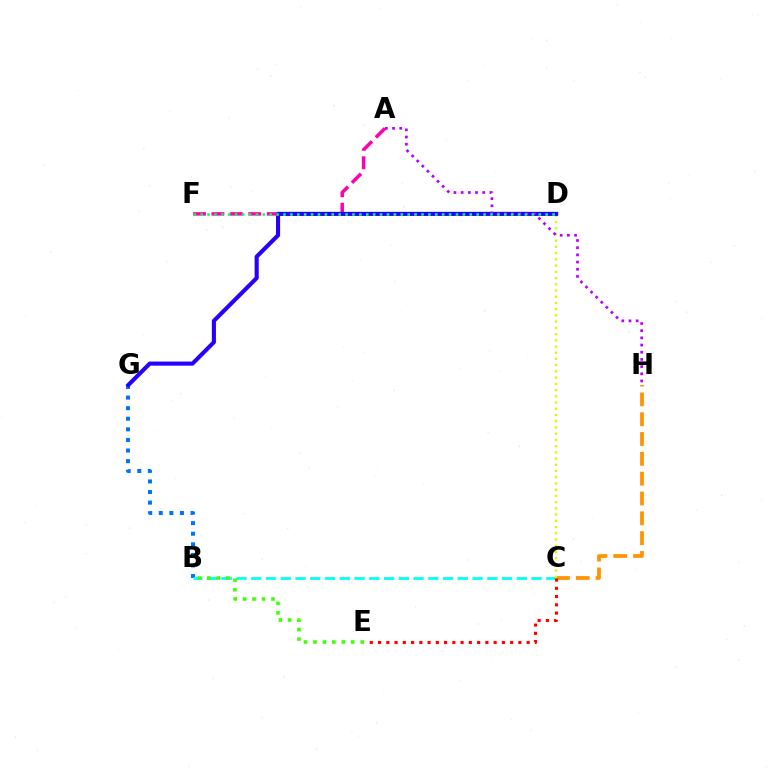{('B', 'G'): [{'color': '#0074ff', 'line_style': 'dotted', 'thickness': 2.88}], ('C', 'H'): [{'color': '#ff9400', 'line_style': 'dashed', 'thickness': 2.69}], ('B', 'C'): [{'color': '#00fff6', 'line_style': 'dashed', 'thickness': 2.0}], ('C', 'E'): [{'color': '#ff0000', 'line_style': 'dotted', 'thickness': 2.24}], ('A', 'F'): [{'color': '#ff00ac', 'line_style': 'dashed', 'thickness': 2.5}], ('C', 'D'): [{'color': '#d1ff00', 'line_style': 'dotted', 'thickness': 1.69}], ('D', 'G'): [{'color': '#2500ff', 'line_style': 'solid', 'thickness': 2.95}], ('A', 'H'): [{'color': '#b900ff', 'line_style': 'dotted', 'thickness': 1.95}], ('D', 'F'): [{'color': '#00ff5c', 'line_style': 'dotted', 'thickness': 1.87}], ('B', 'E'): [{'color': '#3dff00', 'line_style': 'dotted', 'thickness': 2.57}]}